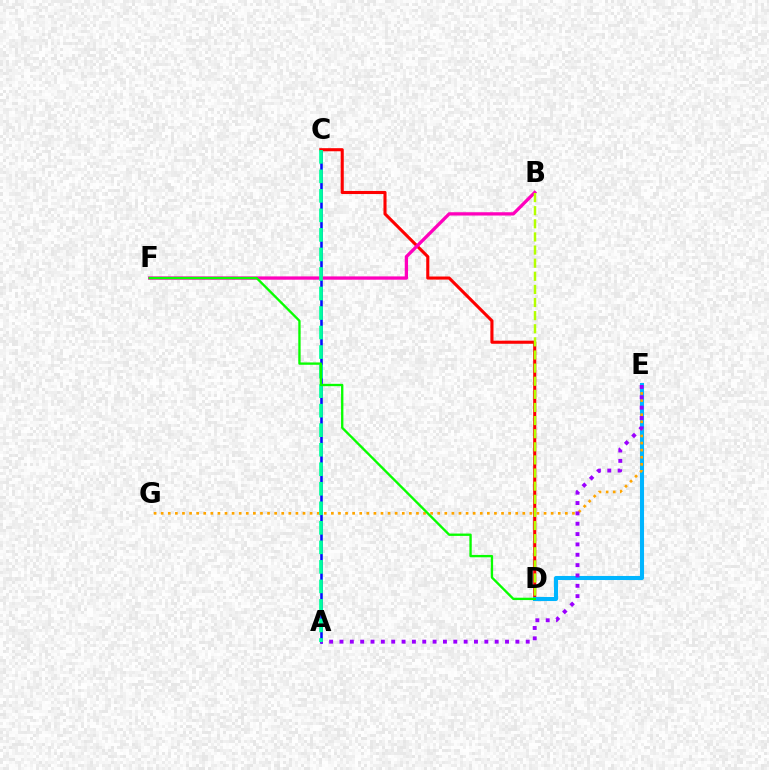{('A', 'C'): [{'color': '#0010ff', 'line_style': 'solid', 'thickness': 1.86}, {'color': '#00ff9d', 'line_style': 'dashed', 'thickness': 2.65}], ('C', 'D'): [{'color': '#ff0000', 'line_style': 'solid', 'thickness': 2.22}], ('D', 'E'): [{'color': '#00b5ff', 'line_style': 'solid', 'thickness': 2.93}], ('B', 'F'): [{'color': '#ff00bd', 'line_style': 'solid', 'thickness': 2.37}], ('E', 'G'): [{'color': '#ffa500', 'line_style': 'dotted', 'thickness': 1.93}], ('A', 'E'): [{'color': '#9b00ff', 'line_style': 'dotted', 'thickness': 2.81}], ('B', 'D'): [{'color': '#b3ff00', 'line_style': 'dashed', 'thickness': 1.78}], ('D', 'F'): [{'color': '#08ff00', 'line_style': 'solid', 'thickness': 1.68}]}